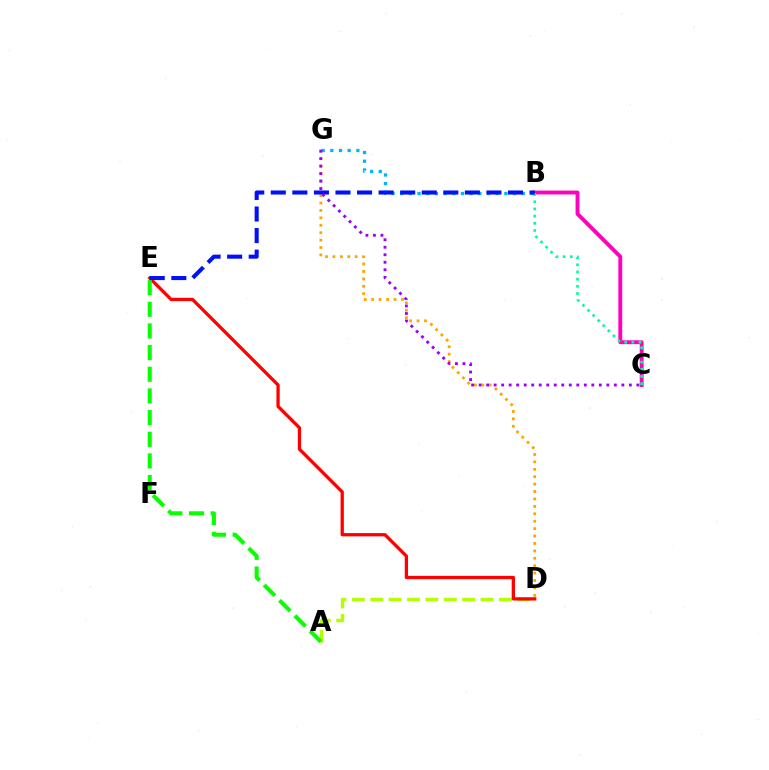{('A', 'D'): [{'color': '#b3ff00', 'line_style': 'dashed', 'thickness': 2.5}], ('D', 'E'): [{'color': '#ff0000', 'line_style': 'solid', 'thickness': 2.36}], ('B', 'C'): [{'color': '#ff00bd', 'line_style': 'solid', 'thickness': 2.78}, {'color': '#00ff9d', 'line_style': 'dotted', 'thickness': 1.95}], ('D', 'G'): [{'color': '#ffa500', 'line_style': 'dotted', 'thickness': 2.01}], ('A', 'E'): [{'color': '#08ff00', 'line_style': 'dashed', 'thickness': 2.94}], ('B', 'G'): [{'color': '#00b5ff', 'line_style': 'dotted', 'thickness': 2.36}], ('B', 'E'): [{'color': '#0010ff', 'line_style': 'dashed', 'thickness': 2.93}], ('C', 'G'): [{'color': '#9b00ff', 'line_style': 'dotted', 'thickness': 2.04}]}